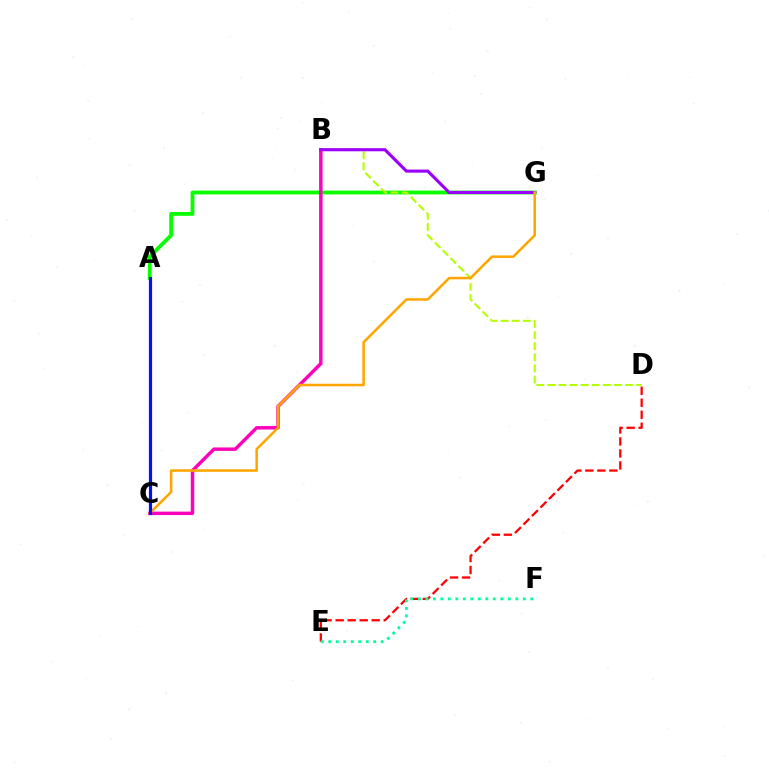{('A', 'C'): [{'color': '#00b5ff', 'line_style': 'solid', 'thickness': 2.08}, {'color': '#0010ff', 'line_style': 'solid', 'thickness': 2.29}], ('D', 'E'): [{'color': '#ff0000', 'line_style': 'dashed', 'thickness': 1.63}], ('A', 'G'): [{'color': '#08ff00', 'line_style': 'solid', 'thickness': 2.73}], ('B', 'C'): [{'color': '#ff00bd', 'line_style': 'solid', 'thickness': 2.49}], ('B', 'D'): [{'color': '#b3ff00', 'line_style': 'dashed', 'thickness': 1.51}], ('B', 'G'): [{'color': '#9b00ff', 'line_style': 'solid', 'thickness': 2.24}], ('C', 'G'): [{'color': '#ffa500', 'line_style': 'solid', 'thickness': 1.82}], ('E', 'F'): [{'color': '#00ff9d', 'line_style': 'dotted', 'thickness': 2.04}]}